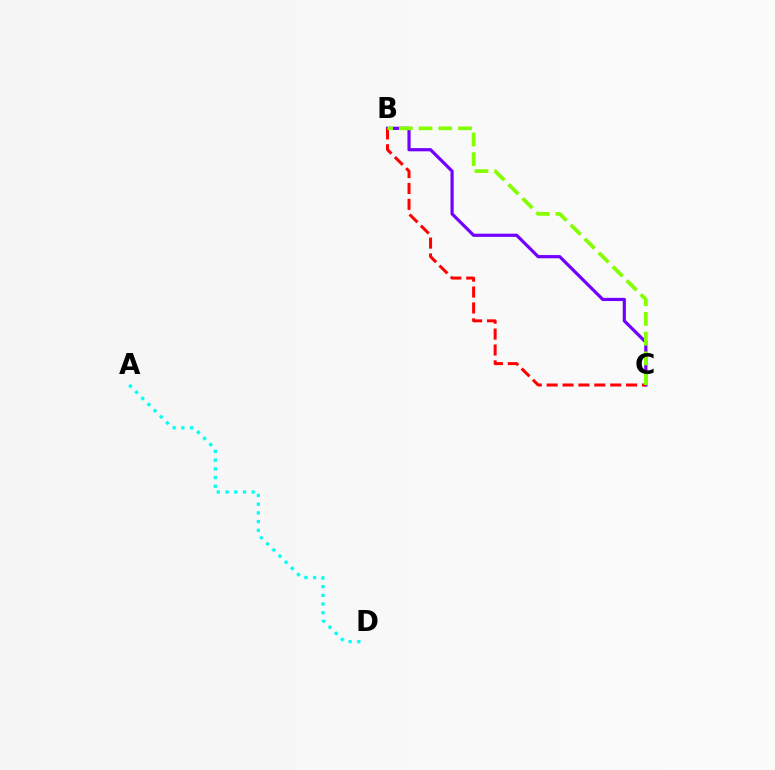{('B', 'C'): [{'color': '#7200ff', 'line_style': 'solid', 'thickness': 2.3}, {'color': '#ff0000', 'line_style': 'dashed', 'thickness': 2.16}, {'color': '#84ff00', 'line_style': 'dashed', 'thickness': 2.68}], ('A', 'D'): [{'color': '#00fff6', 'line_style': 'dotted', 'thickness': 2.37}]}